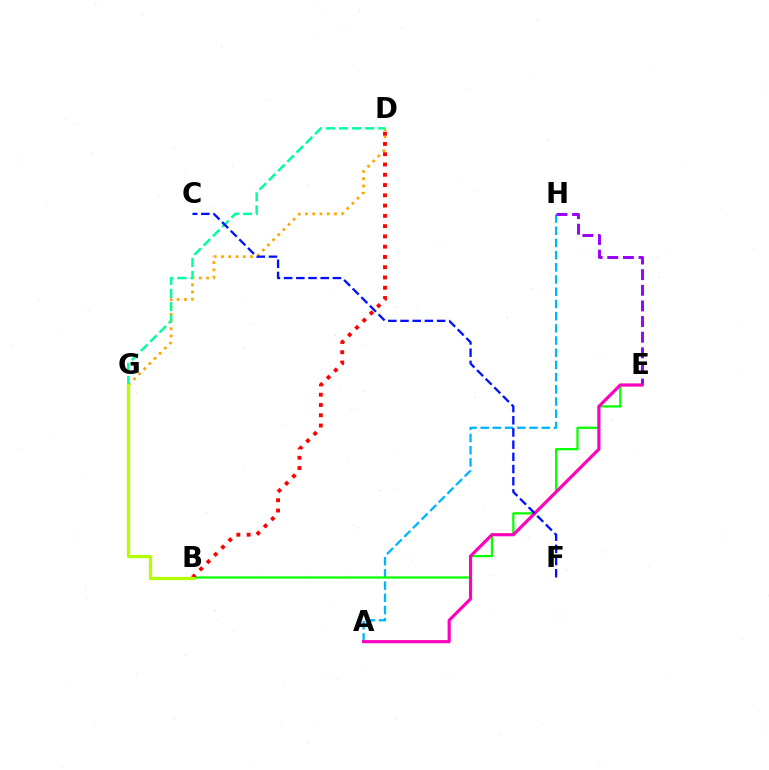{('D', 'G'): [{'color': '#ffa500', 'line_style': 'dotted', 'thickness': 1.97}, {'color': '#00ff9d', 'line_style': 'dashed', 'thickness': 1.78}], ('A', 'H'): [{'color': '#00b5ff', 'line_style': 'dashed', 'thickness': 1.66}], ('B', 'E'): [{'color': '#08ff00', 'line_style': 'solid', 'thickness': 1.61}], ('E', 'H'): [{'color': '#9b00ff', 'line_style': 'dashed', 'thickness': 2.12}], ('A', 'E'): [{'color': '#ff00bd', 'line_style': 'solid', 'thickness': 2.27}], ('B', 'D'): [{'color': '#ff0000', 'line_style': 'dotted', 'thickness': 2.79}], ('C', 'F'): [{'color': '#0010ff', 'line_style': 'dashed', 'thickness': 1.66}], ('B', 'G'): [{'color': '#b3ff00', 'line_style': 'solid', 'thickness': 2.35}]}